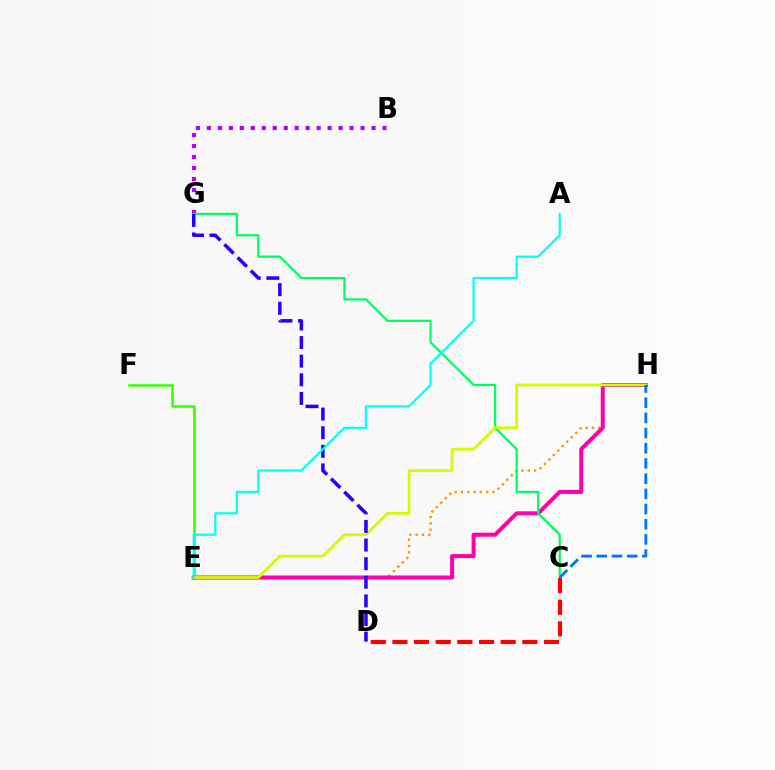{('E', 'F'): [{'color': '#3dff00', 'line_style': 'solid', 'thickness': 1.84}], ('E', 'H'): [{'color': '#ff9400', 'line_style': 'dotted', 'thickness': 1.71}, {'color': '#ff00ac', 'line_style': 'solid', 'thickness': 2.9}, {'color': '#d1ff00', 'line_style': 'solid', 'thickness': 2.01}], ('B', 'G'): [{'color': '#b900ff', 'line_style': 'dotted', 'thickness': 2.98}], ('C', 'G'): [{'color': '#00ff5c', 'line_style': 'solid', 'thickness': 1.6}], ('C', 'D'): [{'color': '#ff0000', 'line_style': 'dashed', 'thickness': 2.94}], ('C', 'H'): [{'color': '#0074ff', 'line_style': 'dashed', 'thickness': 2.06}], ('D', 'G'): [{'color': '#2500ff', 'line_style': 'dashed', 'thickness': 2.53}], ('A', 'E'): [{'color': '#00fff6', 'line_style': 'solid', 'thickness': 1.58}]}